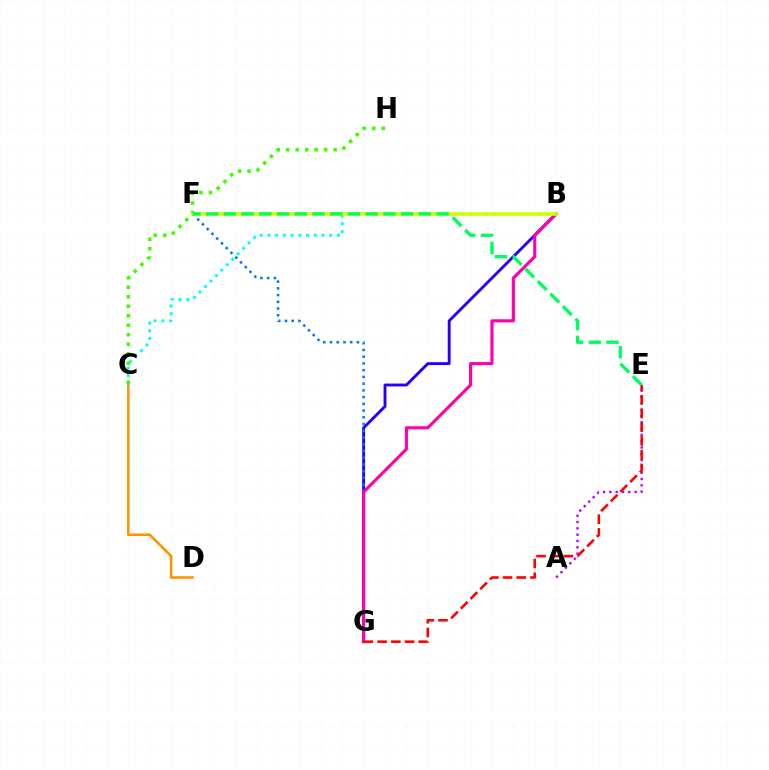{('B', 'G'): [{'color': '#2500ff', 'line_style': 'solid', 'thickness': 2.07}, {'color': '#ff00ac', 'line_style': 'solid', 'thickness': 2.25}], ('C', 'D'): [{'color': '#ff9400', 'line_style': 'solid', 'thickness': 1.87}], ('B', 'C'): [{'color': '#00fff6', 'line_style': 'dotted', 'thickness': 2.09}], ('F', 'G'): [{'color': '#0074ff', 'line_style': 'dotted', 'thickness': 1.83}], ('C', 'H'): [{'color': '#3dff00', 'line_style': 'dotted', 'thickness': 2.58}], ('A', 'E'): [{'color': '#b900ff', 'line_style': 'dotted', 'thickness': 1.71}], ('B', 'F'): [{'color': '#d1ff00', 'line_style': 'solid', 'thickness': 2.58}], ('E', 'G'): [{'color': '#ff0000', 'line_style': 'dashed', 'thickness': 1.86}], ('E', 'F'): [{'color': '#00ff5c', 'line_style': 'dashed', 'thickness': 2.41}]}